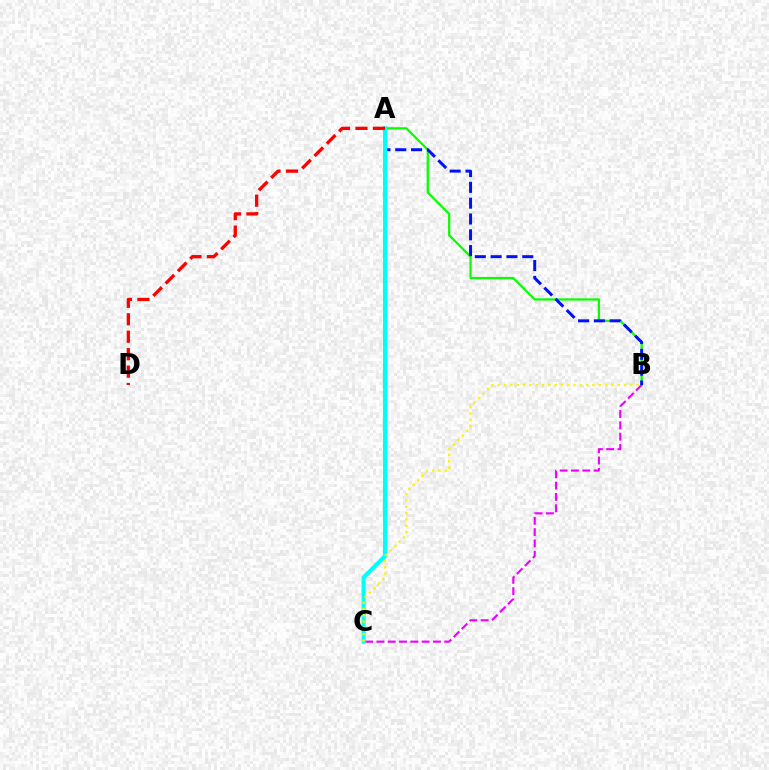{('A', 'B'): [{'color': '#08ff00', 'line_style': 'solid', 'thickness': 1.63}, {'color': '#0010ff', 'line_style': 'dashed', 'thickness': 2.15}], ('B', 'C'): [{'color': '#ee00ff', 'line_style': 'dashed', 'thickness': 1.54}, {'color': '#fcf500', 'line_style': 'dotted', 'thickness': 1.71}], ('A', 'C'): [{'color': '#00fff6', 'line_style': 'solid', 'thickness': 2.96}], ('A', 'D'): [{'color': '#ff0000', 'line_style': 'dashed', 'thickness': 2.37}]}